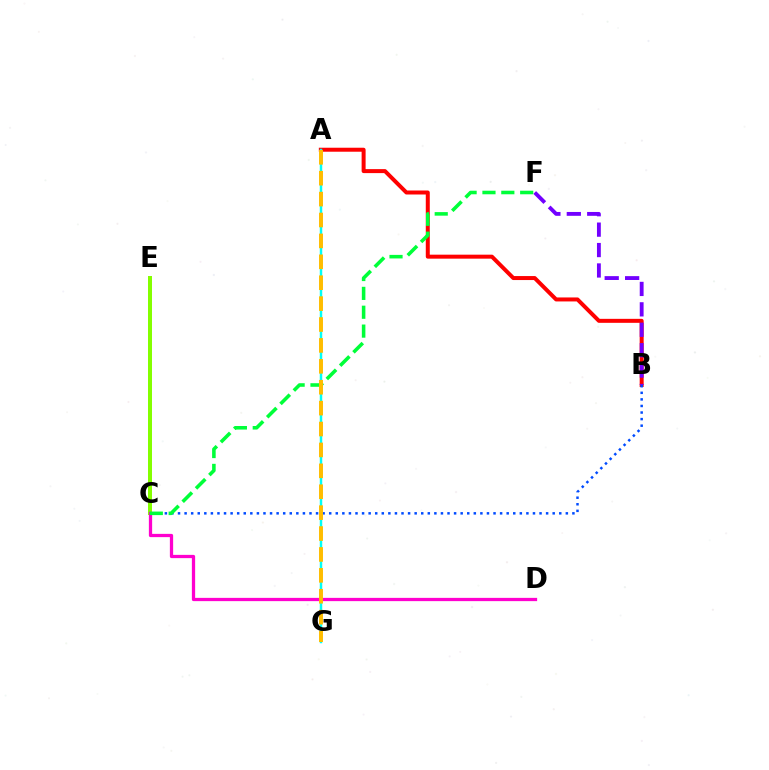{('C', 'E'): [{'color': '#84ff00', 'line_style': 'solid', 'thickness': 2.88}], ('A', 'B'): [{'color': '#ff0000', 'line_style': 'solid', 'thickness': 2.87}], ('C', 'D'): [{'color': '#ff00cf', 'line_style': 'solid', 'thickness': 2.35}], ('B', 'F'): [{'color': '#7200ff', 'line_style': 'dashed', 'thickness': 2.77}], ('A', 'G'): [{'color': '#00fff6', 'line_style': 'solid', 'thickness': 1.78}, {'color': '#ffbd00', 'line_style': 'dashed', 'thickness': 2.84}], ('B', 'C'): [{'color': '#004bff', 'line_style': 'dotted', 'thickness': 1.79}], ('C', 'F'): [{'color': '#00ff39', 'line_style': 'dashed', 'thickness': 2.56}]}